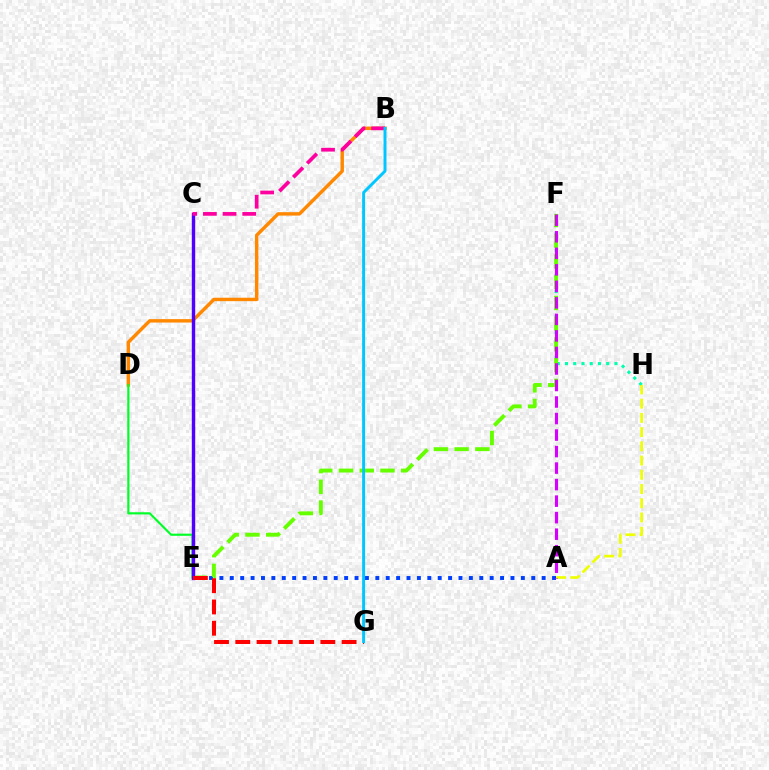{('A', 'E'): [{'color': '#003fff', 'line_style': 'dotted', 'thickness': 2.82}], ('F', 'H'): [{'color': '#00ffaf', 'line_style': 'dotted', 'thickness': 2.24}], ('B', 'D'): [{'color': '#ff8800', 'line_style': 'solid', 'thickness': 2.46}], ('A', 'H'): [{'color': '#eeff00', 'line_style': 'dashed', 'thickness': 1.93}], ('E', 'F'): [{'color': '#66ff00', 'line_style': 'dashed', 'thickness': 2.82}], ('D', 'E'): [{'color': '#00ff27', 'line_style': 'solid', 'thickness': 1.55}], ('A', 'F'): [{'color': '#d600ff', 'line_style': 'dashed', 'thickness': 2.24}], ('C', 'E'): [{'color': '#4f00ff', 'line_style': 'solid', 'thickness': 2.44}], ('E', 'G'): [{'color': '#ff0000', 'line_style': 'dashed', 'thickness': 2.89}], ('B', 'C'): [{'color': '#ff00a0', 'line_style': 'dashed', 'thickness': 2.67}], ('B', 'G'): [{'color': '#00c7ff', 'line_style': 'solid', 'thickness': 2.12}]}